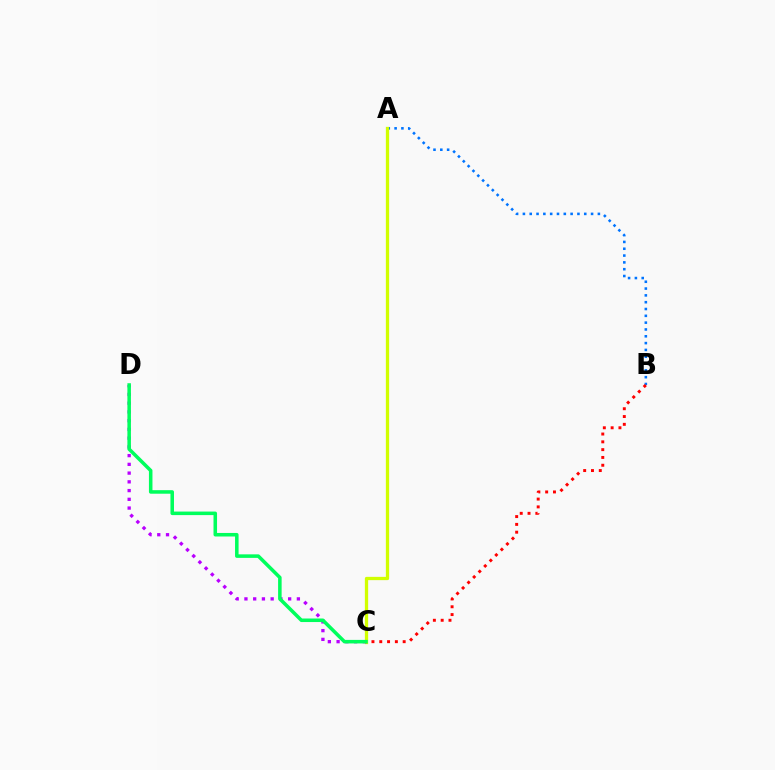{('A', 'B'): [{'color': '#0074ff', 'line_style': 'dotted', 'thickness': 1.85}], ('A', 'C'): [{'color': '#d1ff00', 'line_style': 'solid', 'thickness': 2.36}], ('C', 'D'): [{'color': '#b900ff', 'line_style': 'dotted', 'thickness': 2.37}, {'color': '#00ff5c', 'line_style': 'solid', 'thickness': 2.55}], ('B', 'C'): [{'color': '#ff0000', 'line_style': 'dotted', 'thickness': 2.12}]}